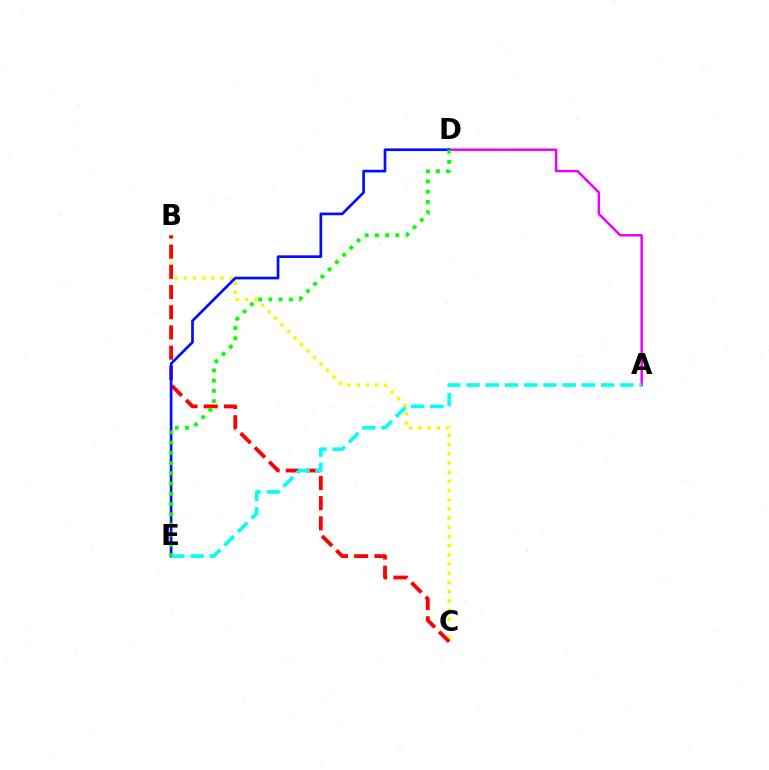{('A', 'D'): [{'color': '#ee00ff', 'line_style': 'solid', 'thickness': 1.79}], ('B', 'C'): [{'color': '#fcf500', 'line_style': 'dotted', 'thickness': 2.5}, {'color': '#ff0000', 'line_style': 'dashed', 'thickness': 2.74}], ('D', 'E'): [{'color': '#0010ff', 'line_style': 'solid', 'thickness': 1.94}, {'color': '#08ff00', 'line_style': 'dotted', 'thickness': 2.78}], ('A', 'E'): [{'color': '#00fff6', 'line_style': 'dashed', 'thickness': 2.61}]}